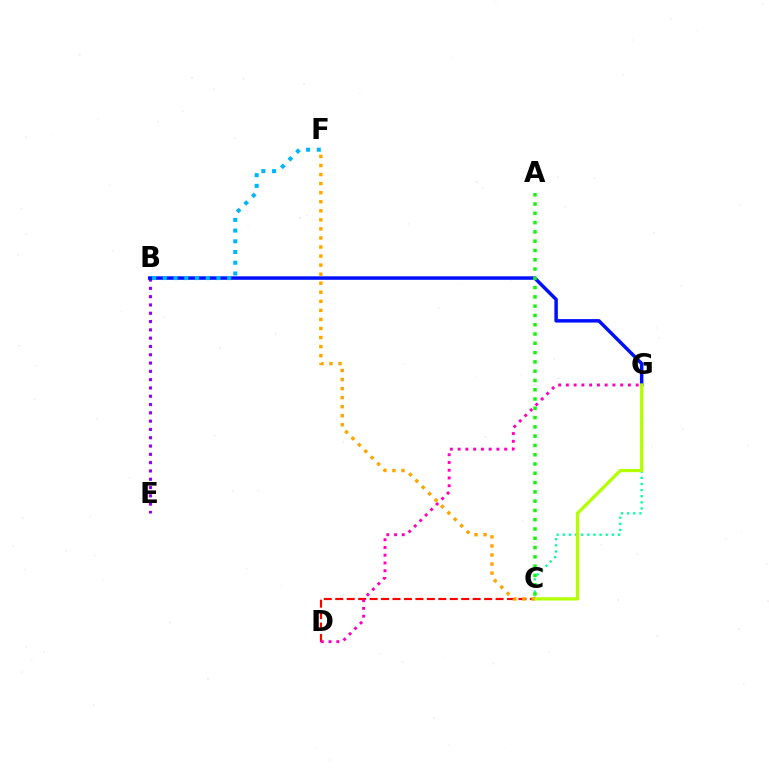{('B', 'E'): [{'color': '#9b00ff', 'line_style': 'dotted', 'thickness': 2.25}], ('C', 'G'): [{'color': '#00ff9d', 'line_style': 'dotted', 'thickness': 1.66}, {'color': '#b3ff00', 'line_style': 'solid', 'thickness': 2.31}], ('B', 'G'): [{'color': '#0010ff', 'line_style': 'solid', 'thickness': 2.51}], ('C', 'D'): [{'color': '#ff0000', 'line_style': 'dashed', 'thickness': 1.56}], ('B', 'F'): [{'color': '#00b5ff', 'line_style': 'dotted', 'thickness': 2.91}], ('A', 'C'): [{'color': '#08ff00', 'line_style': 'dotted', 'thickness': 2.52}], ('D', 'G'): [{'color': '#ff00bd', 'line_style': 'dotted', 'thickness': 2.11}], ('C', 'F'): [{'color': '#ffa500', 'line_style': 'dotted', 'thickness': 2.46}]}